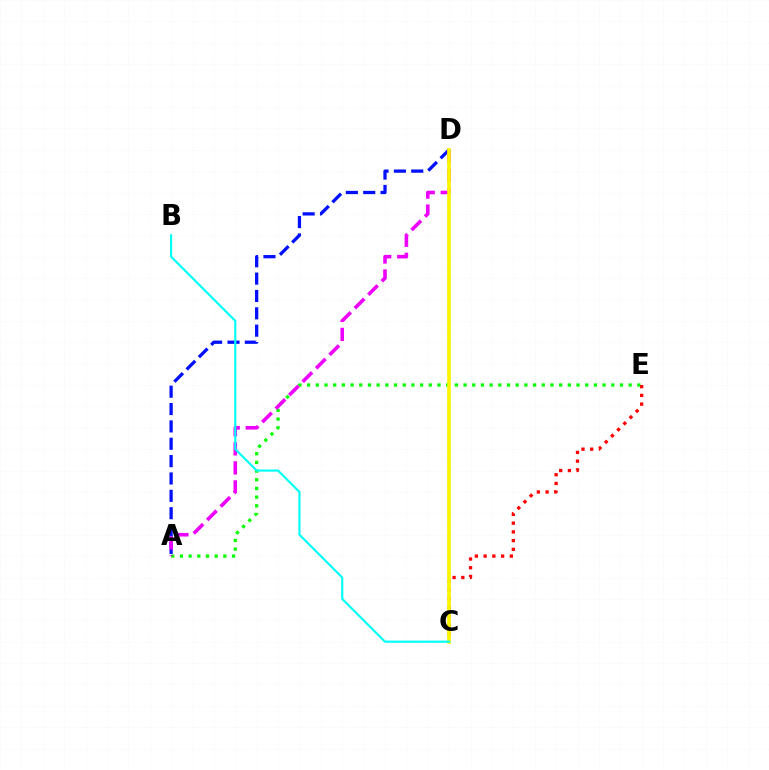{('A', 'D'): [{'color': '#0010ff', 'line_style': 'dashed', 'thickness': 2.36}, {'color': '#ee00ff', 'line_style': 'dashed', 'thickness': 2.59}], ('A', 'E'): [{'color': '#08ff00', 'line_style': 'dotted', 'thickness': 2.36}], ('C', 'E'): [{'color': '#ff0000', 'line_style': 'dotted', 'thickness': 2.37}], ('C', 'D'): [{'color': '#fcf500', 'line_style': 'solid', 'thickness': 2.65}], ('B', 'C'): [{'color': '#00fff6', 'line_style': 'solid', 'thickness': 1.55}]}